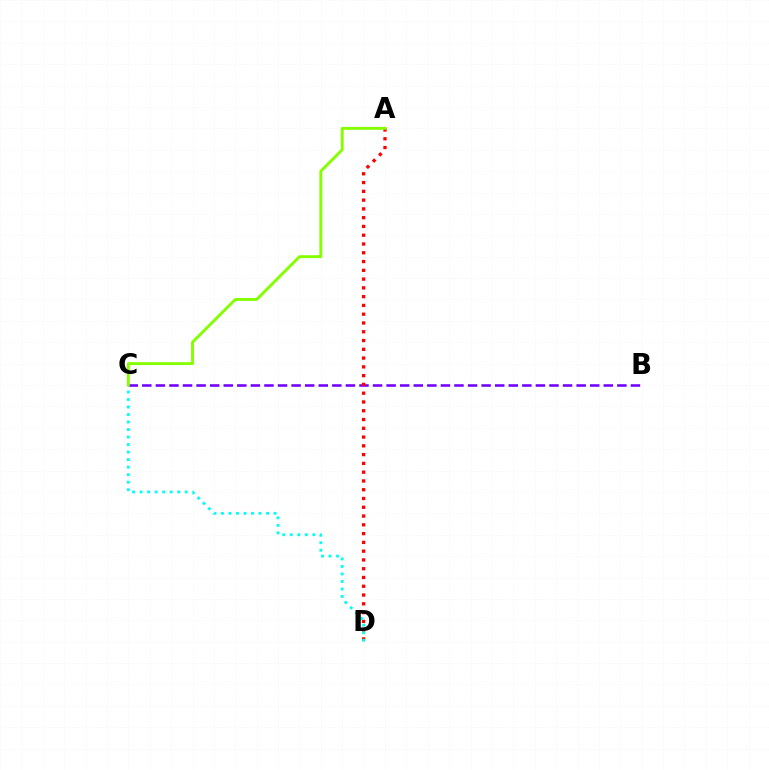{('B', 'C'): [{'color': '#7200ff', 'line_style': 'dashed', 'thickness': 1.84}], ('A', 'D'): [{'color': '#ff0000', 'line_style': 'dotted', 'thickness': 2.38}], ('C', 'D'): [{'color': '#00fff6', 'line_style': 'dotted', 'thickness': 2.04}], ('A', 'C'): [{'color': '#84ff00', 'line_style': 'solid', 'thickness': 2.1}]}